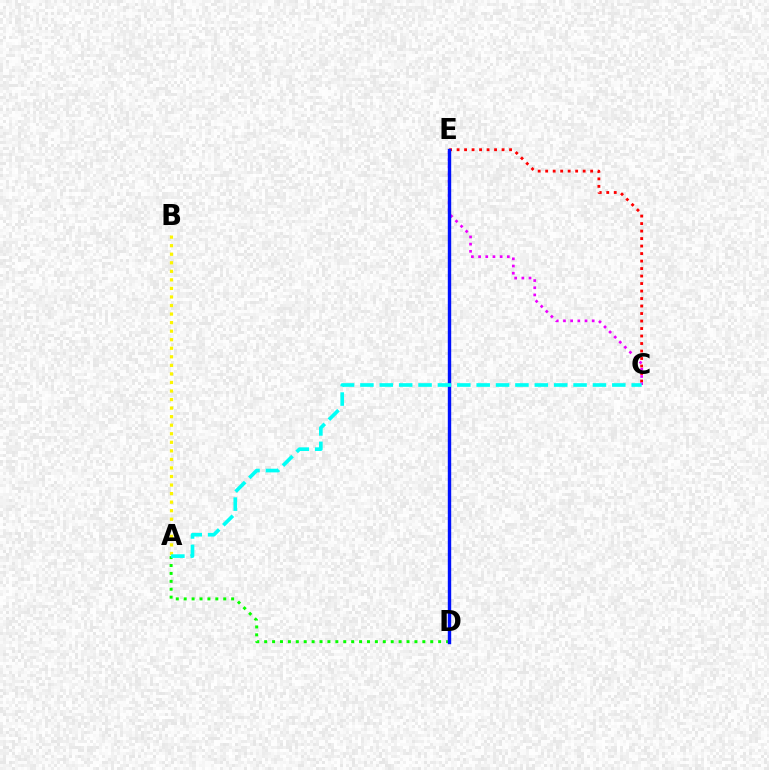{('C', 'E'): [{'color': '#ff0000', 'line_style': 'dotted', 'thickness': 2.04}, {'color': '#ee00ff', 'line_style': 'dotted', 'thickness': 1.95}], ('A', 'D'): [{'color': '#08ff00', 'line_style': 'dotted', 'thickness': 2.15}], ('A', 'B'): [{'color': '#fcf500', 'line_style': 'dotted', 'thickness': 2.32}], ('D', 'E'): [{'color': '#0010ff', 'line_style': 'solid', 'thickness': 2.45}], ('A', 'C'): [{'color': '#00fff6', 'line_style': 'dashed', 'thickness': 2.63}]}